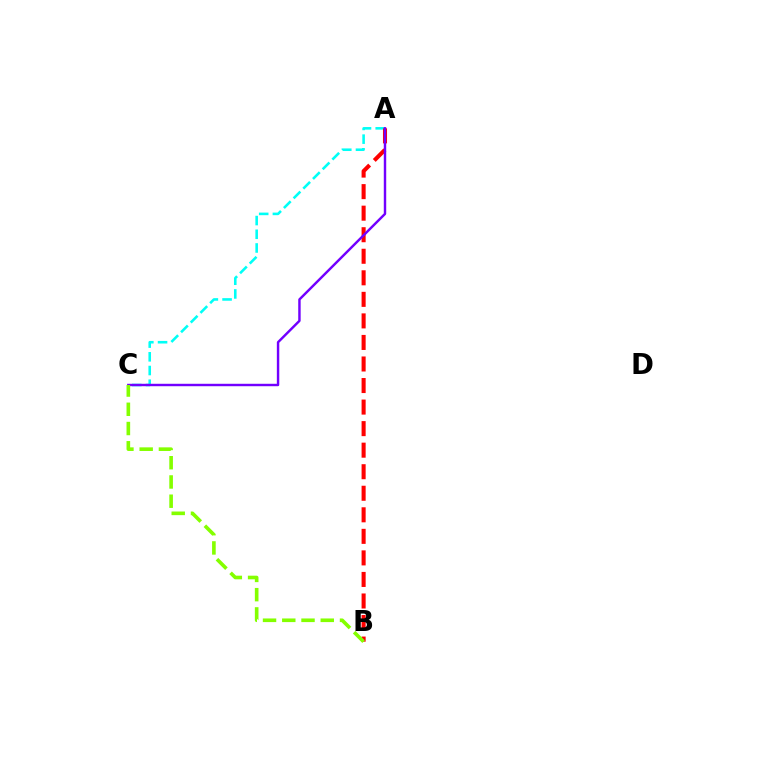{('A', 'C'): [{'color': '#00fff6', 'line_style': 'dashed', 'thickness': 1.86}, {'color': '#7200ff', 'line_style': 'solid', 'thickness': 1.75}], ('A', 'B'): [{'color': '#ff0000', 'line_style': 'dashed', 'thickness': 2.93}], ('B', 'C'): [{'color': '#84ff00', 'line_style': 'dashed', 'thickness': 2.61}]}